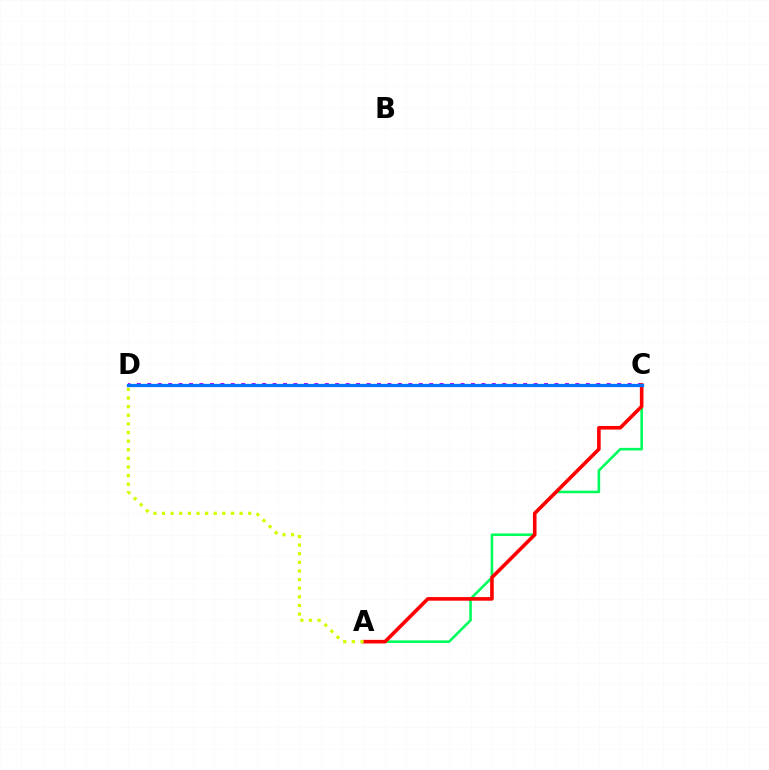{('C', 'D'): [{'color': '#b900ff', 'line_style': 'dotted', 'thickness': 2.84}, {'color': '#0074ff', 'line_style': 'solid', 'thickness': 2.35}], ('A', 'C'): [{'color': '#00ff5c', 'line_style': 'solid', 'thickness': 1.87}, {'color': '#ff0000', 'line_style': 'solid', 'thickness': 2.59}], ('A', 'D'): [{'color': '#d1ff00', 'line_style': 'dotted', 'thickness': 2.34}]}